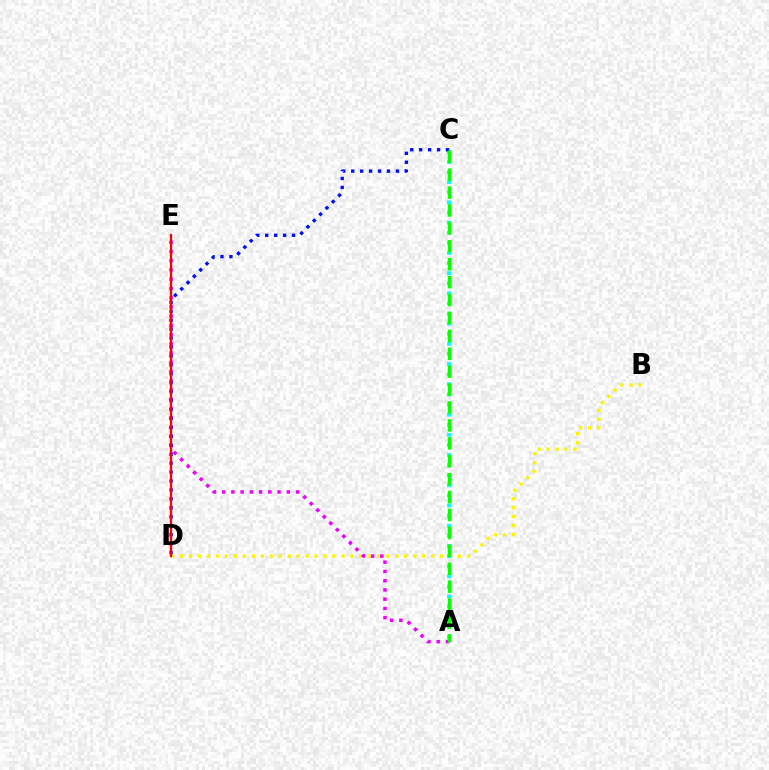{('B', 'D'): [{'color': '#fcf500', 'line_style': 'dotted', 'thickness': 2.44}], ('A', 'C'): [{'color': '#00fff6', 'line_style': 'dotted', 'thickness': 2.75}, {'color': '#08ff00', 'line_style': 'dashed', 'thickness': 2.43}], ('A', 'E'): [{'color': '#ee00ff', 'line_style': 'dotted', 'thickness': 2.51}], ('C', 'D'): [{'color': '#0010ff', 'line_style': 'dotted', 'thickness': 2.43}], ('D', 'E'): [{'color': '#ff0000', 'line_style': 'solid', 'thickness': 1.66}]}